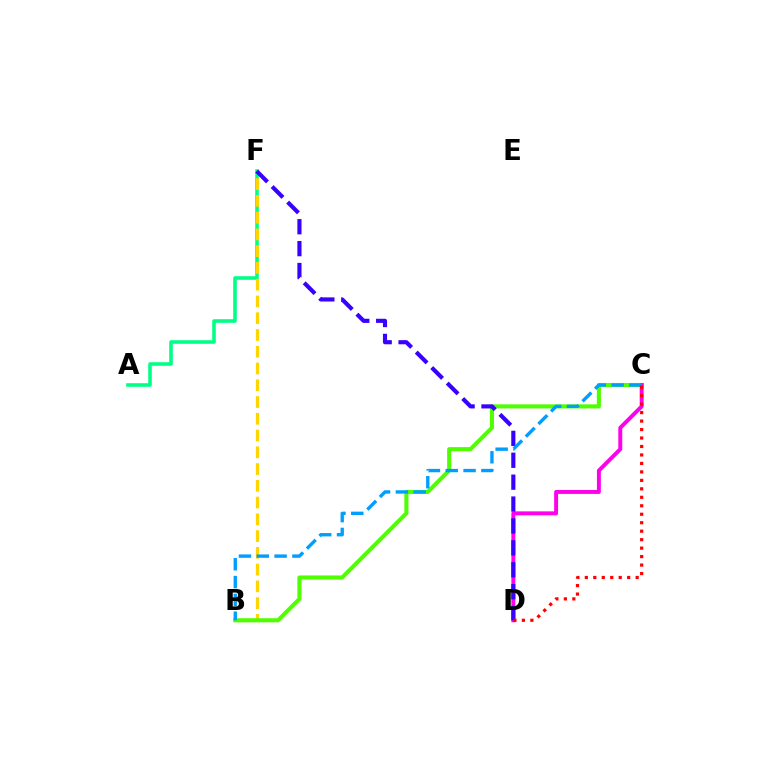{('A', 'F'): [{'color': '#00ff86', 'line_style': 'solid', 'thickness': 2.57}], ('B', 'F'): [{'color': '#ffd500', 'line_style': 'dashed', 'thickness': 2.28}], ('B', 'C'): [{'color': '#4fff00', 'line_style': 'solid', 'thickness': 2.95}, {'color': '#009eff', 'line_style': 'dashed', 'thickness': 2.42}], ('C', 'D'): [{'color': '#ff00ed', 'line_style': 'solid', 'thickness': 2.83}, {'color': '#ff0000', 'line_style': 'dotted', 'thickness': 2.3}], ('D', 'F'): [{'color': '#3700ff', 'line_style': 'dashed', 'thickness': 2.97}]}